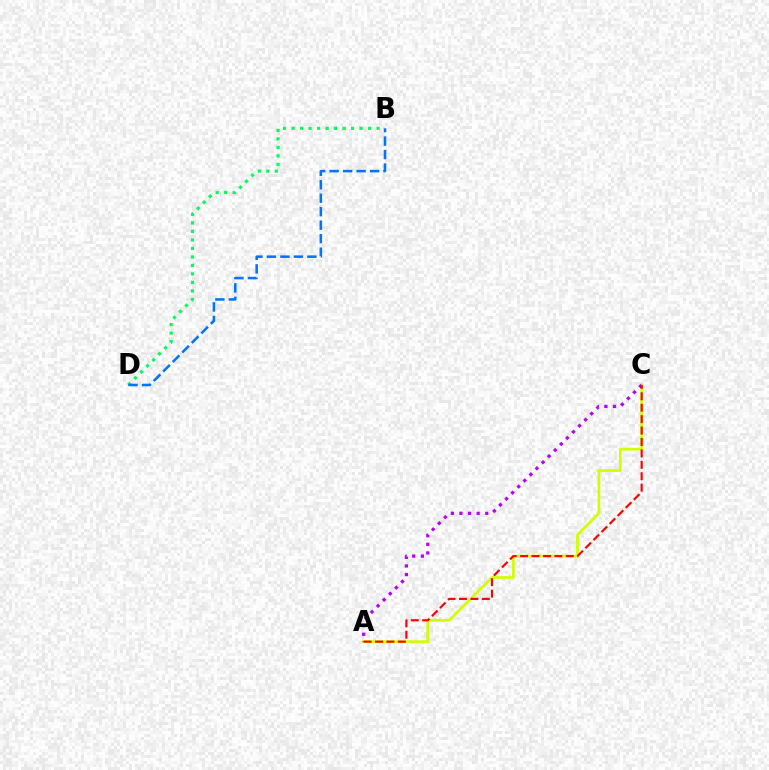{('B', 'D'): [{'color': '#00ff5c', 'line_style': 'dotted', 'thickness': 2.31}, {'color': '#0074ff', 'line_style': 'dashed', 'thickness': 1.83}], ('A', 'C'): [{'color': '#d1ff00', 'line_style': 'solid', 'thickness': 1.98}, {'color': '#b900ff', 'line_style': 'dotted', 'thickness': 2.34}, {'color': '#ff0000', 'line_style': 'dashed', 'thickness': 1.55}]}